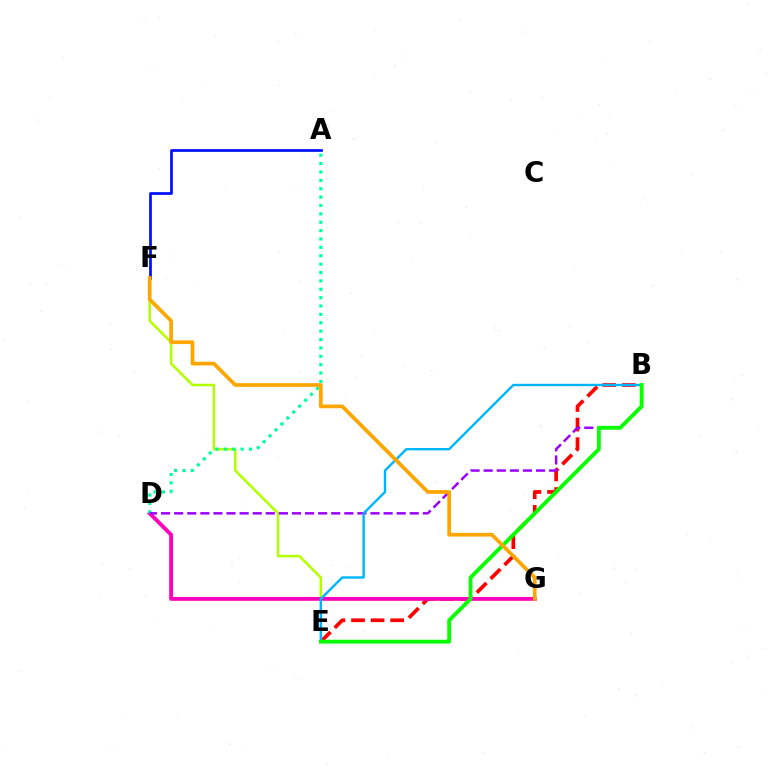{('F', 'G'): [{'color': '#b3ff00', 'line_style': 'solid', 'thickness': 1.83}, {'color': '#ffa500', 'line_style': 'solid', 'thickness': 2.66}], ('B', 'E'): [{'color': '#ff0000', 'line_style': 'dashed', 'thickness': 2.66}, {'color': '#00b5ff', 'line_style': 'solid', 'thickness': 1.73}, {'color': '#08ff00', 'line_style': 'solid', 'thickness': 2.76}], ('D', 'G'): [{'color': '#ff00bd', 'line_style': 'solid', 'thickness': 2.77}], ('A', 'D'): [{'color': '#00ff9d', 'line_style': 'dotted', 'thickness': 2.28}], ('A', 'F'): [{'color': '#0010ff', 'line_style': 'solid', 'thickness': 1.96}], ('B', 'D'): [{'color': '#9b00ff', 'line_style': 'dashed', 'thickness': 1.78}]}